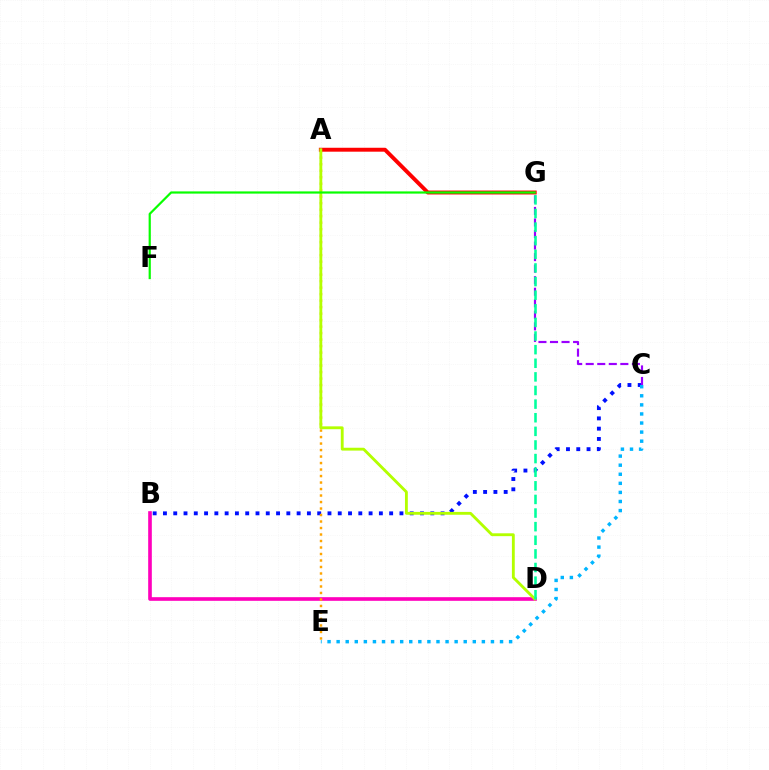{('B', 'D'): [{'color': '#ff00bd', 'line_style': 'solid', 'thickness': 2.62}], ('B', 'C'): [{'color': '#0010ff', 'line_style': 'dotted', 'thickness': 2.79}], ('A', 'E'): [{'color': '#ffa500', 'line_style': 'dotted', 'thickness': 1.77}], ('C', 'G'): [{'color': '#9b00ff', 'line_style': 'dashed', 'thickness': 1.57}], ('C', 'E'): [{'color': '#00b5ff', 'line_style': 'dotted', 'thickness': 2.47}], ('A', 'G'): [{'color': '#ff0000', 'line_style': 'solid', 'thickness': 2.82}], ('A', 'D'): [{'color': '#b3ff00', 'line_style': 'solid', 'thickness': 2.05}], ('D', 'G'): [{'color': '#00ff9d', 'line_style': 'dashed', 'thickness': 1.85}], ('F', 'G'): [{'color': '#08ff00', 'line_style': 'solid', 'thickness': 1.58}]}